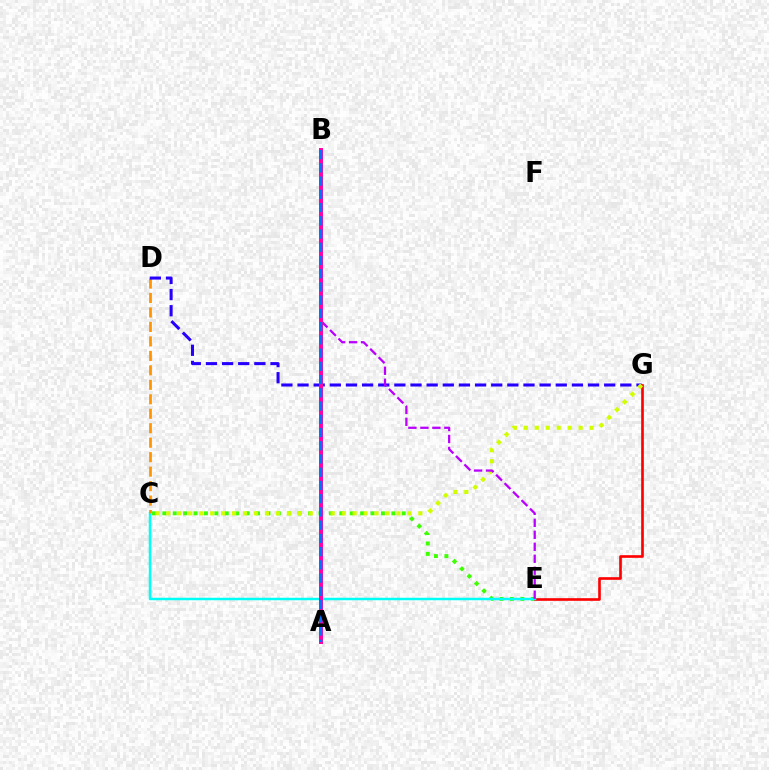{('C', 'E'): [{'color': '#3dff00', 'line_style': 'dotted', 'thickness': 2.83}, {'color': '#00fff6', 'line_style': 'solid', 'thickness': 1.79}], ('E', 'G'): [{'color': '#ff0000', 'line_style': 'solid', 'thickness': 1.9}], ('C', 'D'): [{'color': '#ff9400', 'line_style': 'dashed', 'thickness': 1.97}], ('D', 'G'): [{'color': '#2500ff', 'line_style': 'dashed', 'thickness': 2.19}], ('C', 'G'): [{'color': '#d1ff00', 'line_style': 'dotted', 'thickness': 2.98}], ('A', 'B'): [{'color': '#00ff5c', 'line_style': 'solid', 'thickness': 2.12}, {'color': '#ff00ac', 'line_style': 'solid', 'thickness': 2.84}, {'color': '#0074ff', 'line_style': 'dashed', 'thickness': 1.8}], ('B', 'E'): [{'color': '#b900ff', 'line_style': 'dashed', 'thickness': 1.63}]}